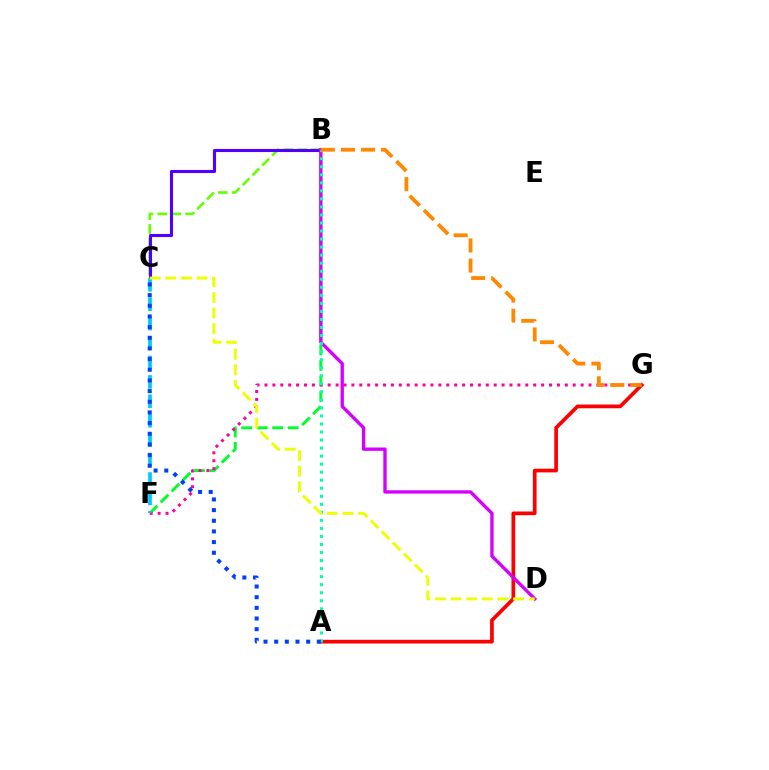{('B', 'F'): [{'color': '#00ff27', 'line_style': 'dashed', 'thickness': 2.11}], ('F', 'G'): [{'color': '#ff00a0', 'line_style': 'dotted', 'thickness': 2.15}], ('A', 'G'): [{'color': '#ff0000', 'line_style': 'solid', 'thickness': 2.66}], ('B', 'C'): [{'color': '#66ff00', 'line_style': 'dashed', 'thickness': 1.88}, {'color': '#4f00ff', 'line_style': 'solid', 'thickness': 2.24}], ('B', 'D'): [{'color': '#d600ff', 'line_style': 'solid', 'thickness': 2.42}], ('C', 'F'): [{'color': '#00c7ff', 'line_style': 'dashed', 'thickness': 2.64}], ('A', 'B'): [{'color': '#00ffaf', 'line_style': 'dotted', 'thickness': 2.18}], ('A', 'C'): [{'color': '#003fff', 'line_style': 'dotted', 'thickness': 2.9}], ('B', 'G'): [{'color': '#ff8800', 'line_style': 'dashed', 'thickness': 2.73}], ('C', 'D'): [{'color': '#eeff00', 'line_style': 'dashed', 'thickness': 2.12}]}